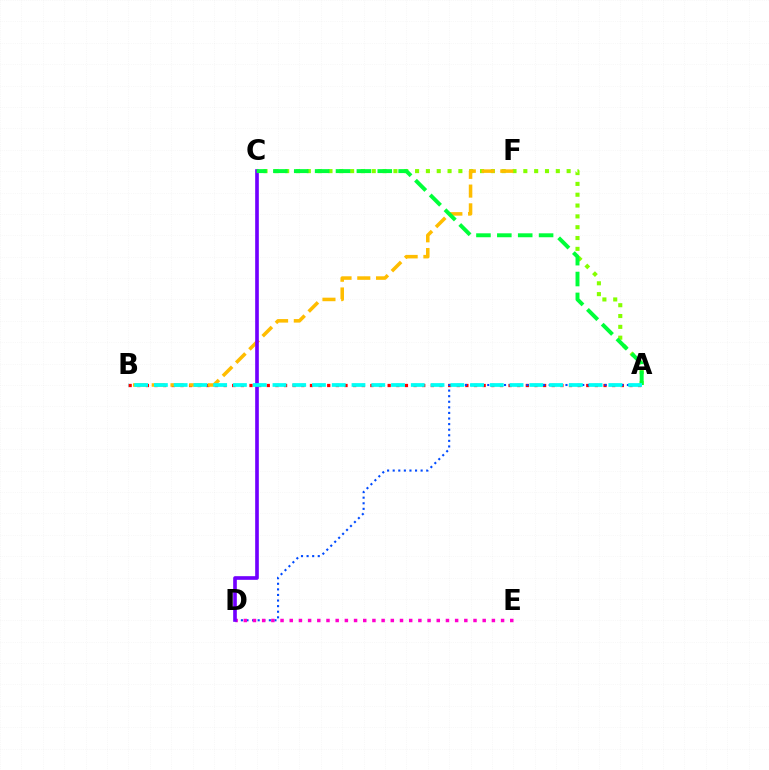{('A', 'C'): [{'color': '#84ff00', 'line_style': 'dotted', 'thickness': 2.94}, {'color': '#00ff39', 'line_style': 'dashed', 'thickness': 2.84}], ('A', 'B'): [{'color': '#ff0000', 'line_style': 'dotted', 'thickness': 2.35}, {'color': '#00fff6', 'line_style': 'dashed', 'thickness': 2.68}], ('B', 'F'): [{'color': '#ffbd00', 'line_style': 'dashed', 'thickness': 2.55}], ('A', 'D'): [{'color': '#004bff', 'line_style': 'dotted', 'thickness': 1.52}], ('D', 'E'): [{'color': '#ff00cf', 'line_style': 'dotted', 'thickness': 2.5}], ('C', 'D'): [{'color': '#7200ff', 'line_style': 'solid', 'thickness': 2.63}]}